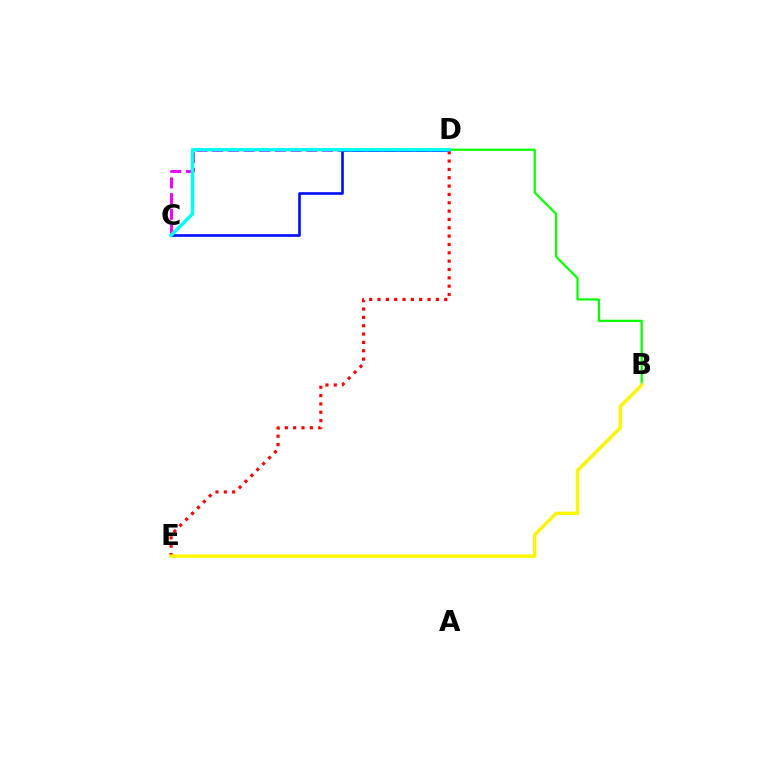{('B', 'D'): [{'color': '#08ff00', 'line_style': 'solid', 'thickness': 1.6}], ('C', 'D'): [{'color': '#ee00ff', 'line_style': 'dashed', 'thickness': 2.13}, {'color': '#0010ff', 'line_style': 'solid', 'thickness': 1.91}, {'color': '#00fff6', 'line_style': 'solid', 'thickness': 2.48}], ('D', 'E'): [{'color': '#ff0000', 'line_style': 'dotted', 'thickness': 2.27}], ('B', 'E'): [{'color': '#fcf500', 'line_style': 'solid', 'thickness': 2.44}]}